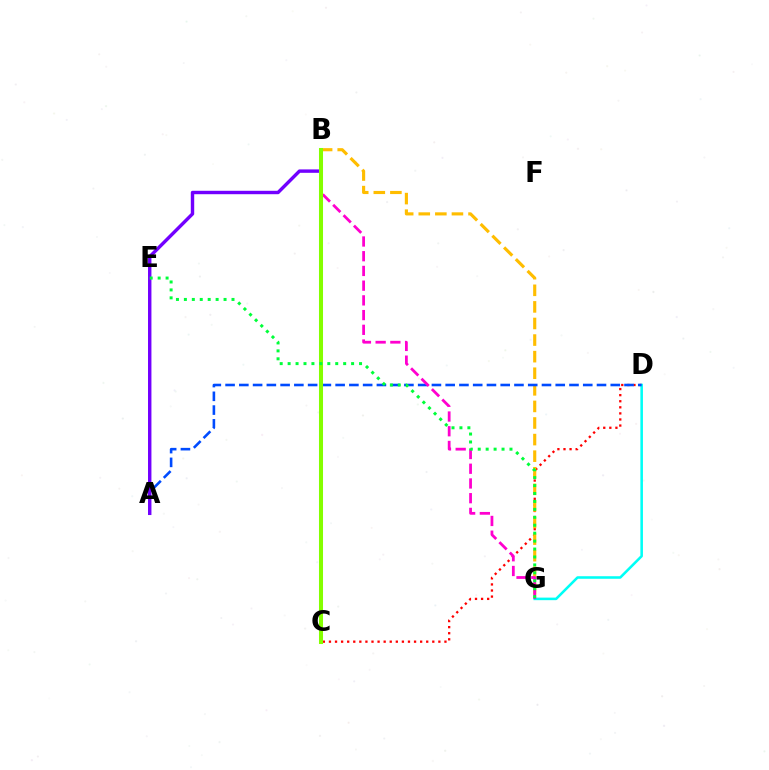{('C', 'D'): [{'color': '#ff0000', 'line_style': 'dotted', 'thickness': 1.65}], ('D', 'G'): [{'color': '#00fff6', 'line_style': 'solid', 'thickness': 1.84}], ('B', 'G'): [{'color': '#ffbd00', 'line_style': 'dashed', 'thickness': 2.25}, {'color': '#ff00cf', 'line_style': 'dashed', 'thickness': 2.0}], ('A', 'D'): [{'color': '#004bff', 'line_style': 'dashed', 'thickness': 1.87}], ('A', 'B'): [{'color': '#7200ff', 'line_style': 'solid', 'thickness': 2.46}], ('B', 'C'): [{'color': '#84ff00', 'line_style': 'solid', 'thickness': 2.91}], ('E', 'G'): [{'color': '#00ff39', 'line_style': 'dotted', 'thickness': 2.16}]}